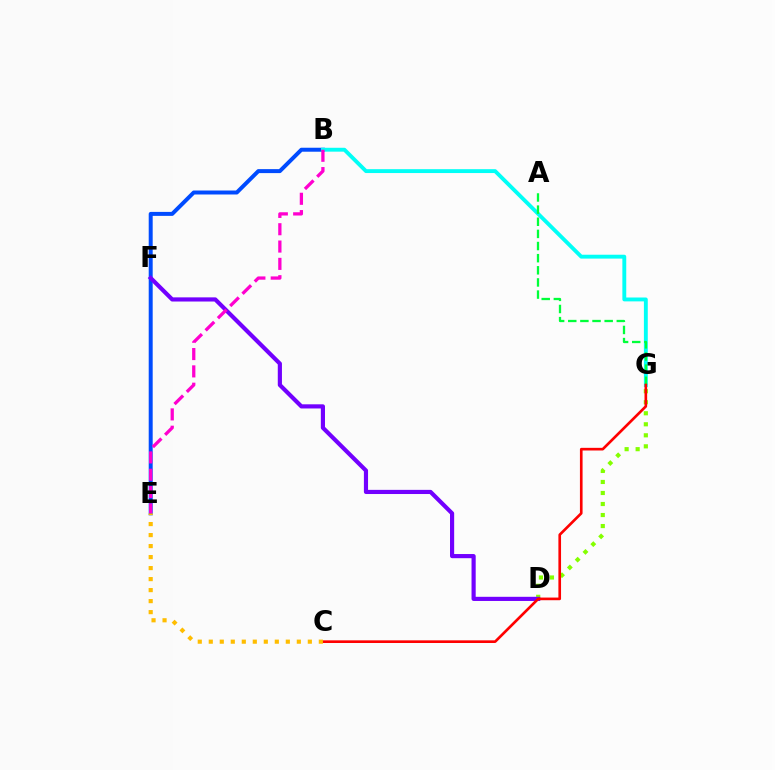{('D', 'G'): [{'color': '#84ff00', 'line_style': 'dotted', 'thickness': 2.99}], ('B', 'E'): [{'color': '#004bff', 'line_style': 'solid', 'thickness': 2.86}, {'color': '#ff00cf', 'line_style': 'dashed', 'thickness': 2.35}], ('B', 'G'): [{'color': '#00fff6', 'line_style': 'solid', 'thickness': 2.79}], ('A', 'G'): [{'color': '#00ff39', 'line_style': 'dashed', 'thickness': 1.65}], ('D', 'F'): [{'color': '#7200ff', 'line_style': 'solid', 'thickness': 2.99}], ('C', 'G'): [{'color': '#ff0000', 'line_style': 'solid', 'thickness': 1.91}], ('C', 'E'): [{'color': '#ffbd00', 'line_style': 'dotted', 'thickness': 2.99}]}